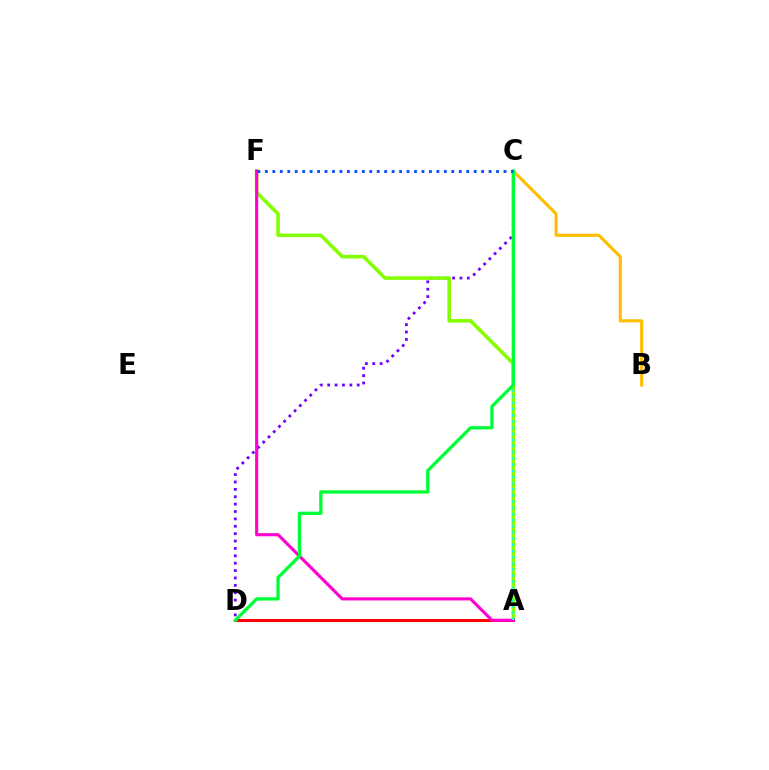{('C', 'D'): [{'color': '#7200ff', 'line_style': 'dotted', 'thickness': 2.01}, {'color': '#00ff39', 'line_style': 'solid', 'thickness': 2.39}], ('A', 'F'): [{'color': '#84ff00', 'line_style': 'solid', 'thickness': 2.57}, {'color': '#ff00cf', 'line_style': 'solid', 'thickness': 2.23}], ('A', 'D'): [{'color': '#ff0000', 'line_style': 'solid', 'thickness': 2.14}], ('B', 'C'): [{'color': '#ffbd00', 'line_style': 'solid', 'thickness': 2.21}], ('A', 'C'): [{'color': '#00fff6', 'line_style': 'dotted', 'thickness': 1.68}], ('C', 'F'): [{'color': '#004bff', 'line_style': 'dotted', 'thickness': 2.03}]}